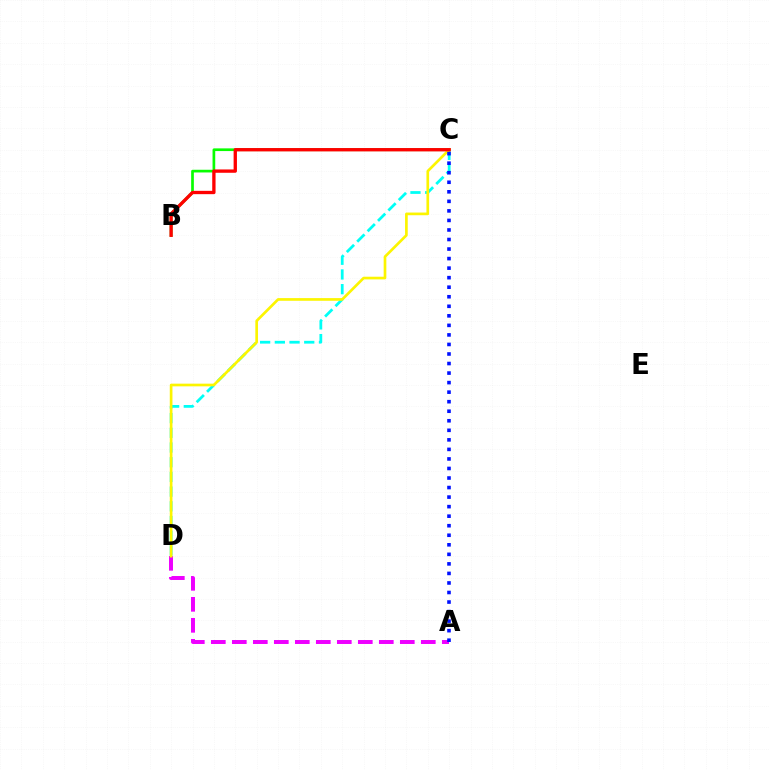{('B', 'C'): [{'color': '#08ff00', 'line_style': 'solid', 'thickness': 1.94}, {'color': '#ff0000', 'line_style': 'solid', 'thickness': 2.4}], ('C', 'D'): [{'color': '#00fff6', 'line_style': 'dashed', 'thickness': 2.0}, {'color': '#fcf500', 'line_style': 'solid', 'thickness': 1.93}], ('A', 'D'): [{'color': '#ee00ff', 'line_style': 'dashed', 'thickness': 2.85}], ('A', 'C'): [{'color': '#0010ff', 'line_style': 'dotted', 'thickness': 2.59}]}